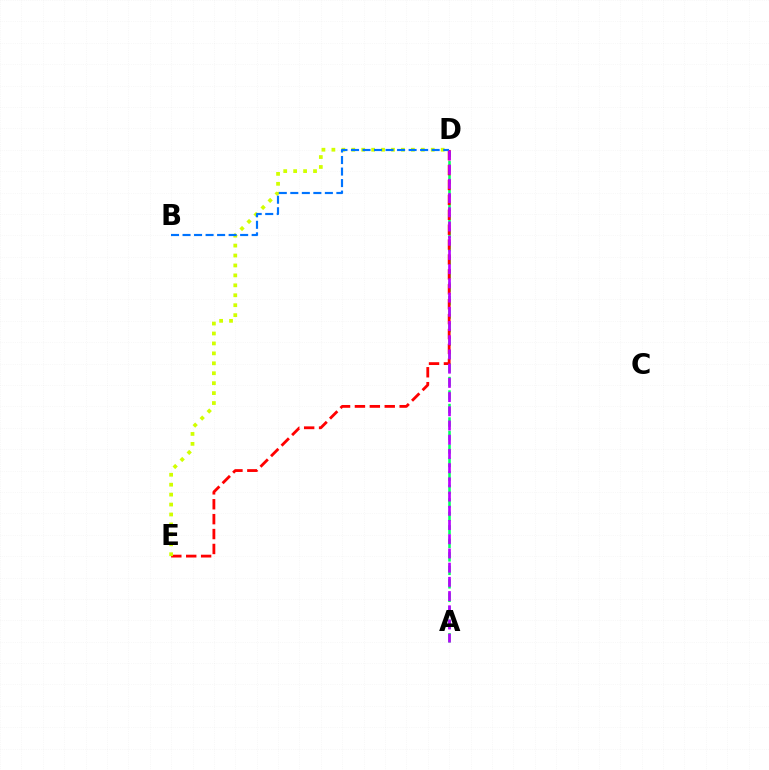{('A', 'D'): [{'color': '#00ff5c', 'line_style': 'dashed', 'thickness': 1.83}, {'color': '#b900ff', 'line_style': 'dashed', 'thickness': 1.93}], ('D', 'E'): [{'color': '#ff0000', 'line_style': 'dashed', 'thickness': 2.03}, {'color': '#d1ff00', 'line_style': 'dotted', 'thickness': 2.7}], ('B', 'D'): [{'color': '#0074ff', 'line_style': 'dashed', 'thickness': 1.57}]}